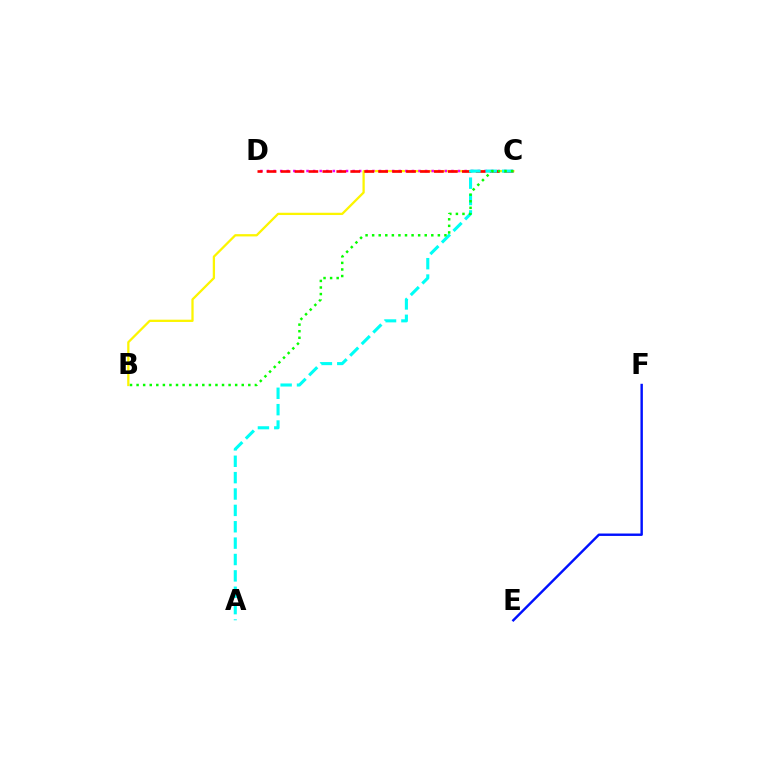{('E', 'F'): [{'color': '#0010ff', 'line_style': 'solid', 'thickness': 1.74}], ('B', 'C'): [{'color': '#fcf500', 'line_style': 'solid', 'thickness': 1.64}, {'color': '#08ff00', 'line_style': 'dotted', 'thickness': 1.79}], ('C', 'D'): [{'color': '#ee00ff', 'line_style': 'dotted', 'thickness': 1.79}, {'color': '#ff0000', 'line_style': 'dashed', 'thickness': 1.89}], ('A', 'C'): [{'color': '#00fff6', 'line_style': 'dashed', 'thickness': 2.22}]}